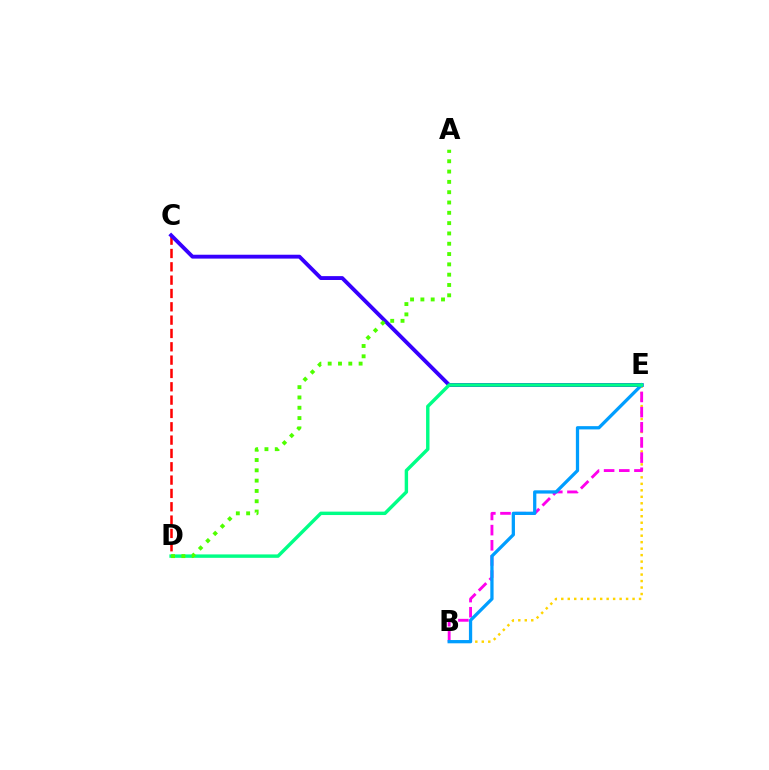{('C', 'D'): [{'color': '#ff0000', 'line_style': 'dashed', 'thickness': 1.81}], ('B', 'E'): [{'color': '#ffd500', 'line_style': 'dotted', 'thickness': 1.76}, {'color': '#ff00ed', 'line_style': 'dashed', 'thickness': 2.06}, {'color': '#009eff', 'line_style': 'solid', 'thickness': 2.35}], ('C', 'E'): [{'color': '#3700ff', 'line_style': 'solid', 'thickness': 2.79}], ('D', 'E'): [{'color': '#00ff86', 'line_style': 'solid', 'thickness': 2.46}], ('A', 'D'): [{'color': '#4fff00', 'line_style': 'dotted', 'thickness': 2.8}]}